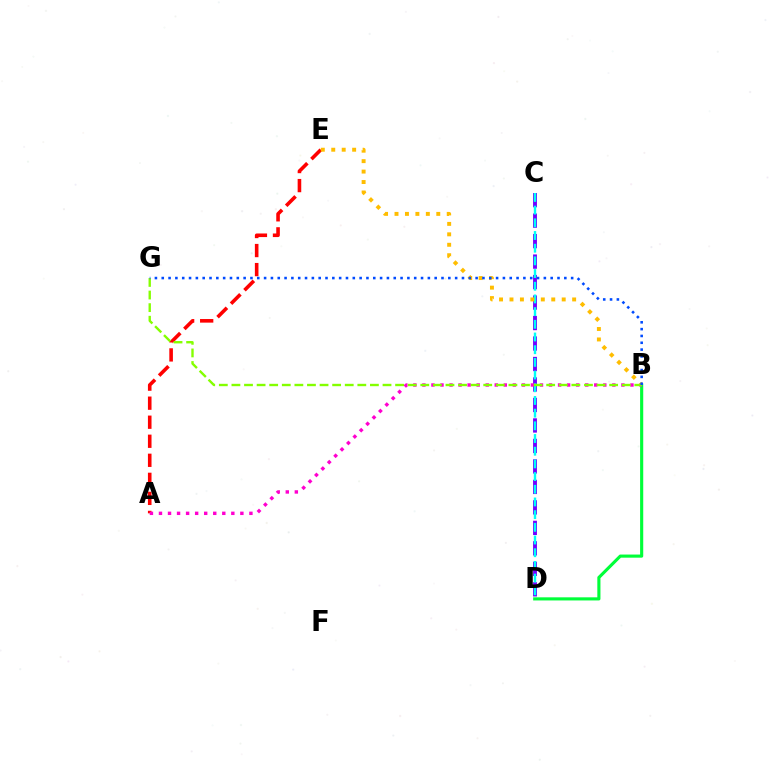{('C', 'D'): [{'color': '#7200ff', 'line_style': 'dashed', 'thickness': 2.78}, {'color': '#00fff6', 'line_style': 'dashed', 'thickness': 1.72}], ('A', 'E'): [{'color': '#ff0000', 'line_style': 'dashed', 'thickness': 2.59}], ('B', 'D'): [{'color': '#00ff39', 'line_style': 'solid', 'thickness': 2.25}], ('A', 'B'): [{'color': '#ff00cf', 'line_style': 'dotted', 'thickness': 2.46}], ('B', 'E'): [{'color': '#ffbd00', 'line_style': 'dotted', 'thickness': 2.84}], ('B', 'G'): [{'color': '#84ff00', 'line_style': 'dashed', 'thickness': 1.71}, {'color': '#004bff', 'line_style': 'dotted', 'thickness': 1.85}]}